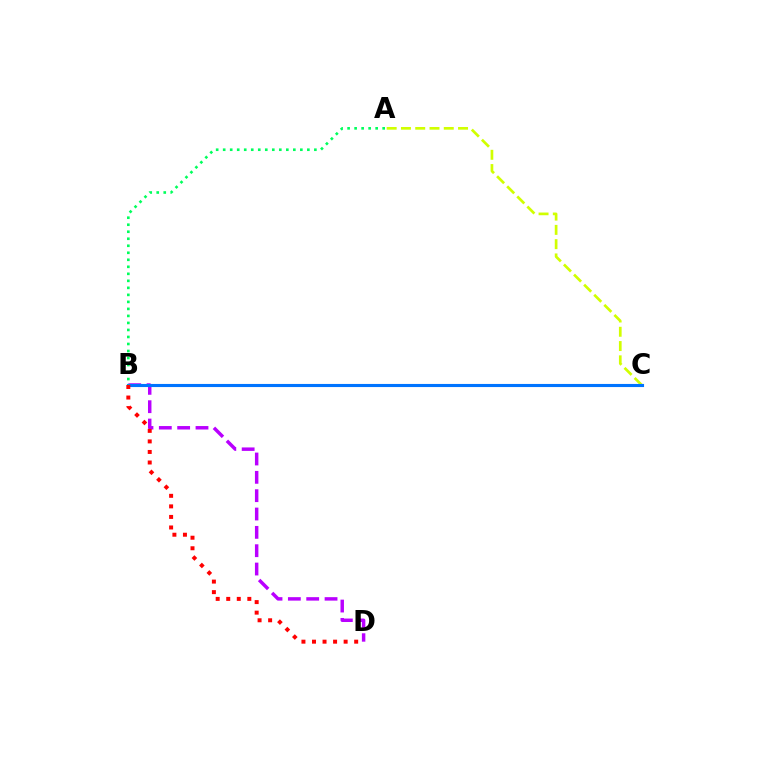{('B', 'D'): [{'color': '#b900ff', 'line_style': 'dashed', 'thickness': 2.49}, {'color': '#ff0000', 'line_style': 'dotted', 'thickness': 2.87}], ('A', 'C'): [{'color': '#d1ff00', 'line_style': 'dashed', 'thickness': 1.94}], ('B', 'C'): [{'color': '#0074ff', 'line_style': 'solid', 'thickness': 2.24}], ('A', 'B'): [{'color': '#00ff5c', 'line_style': 'dotted', 'thickness': 1.91}]}